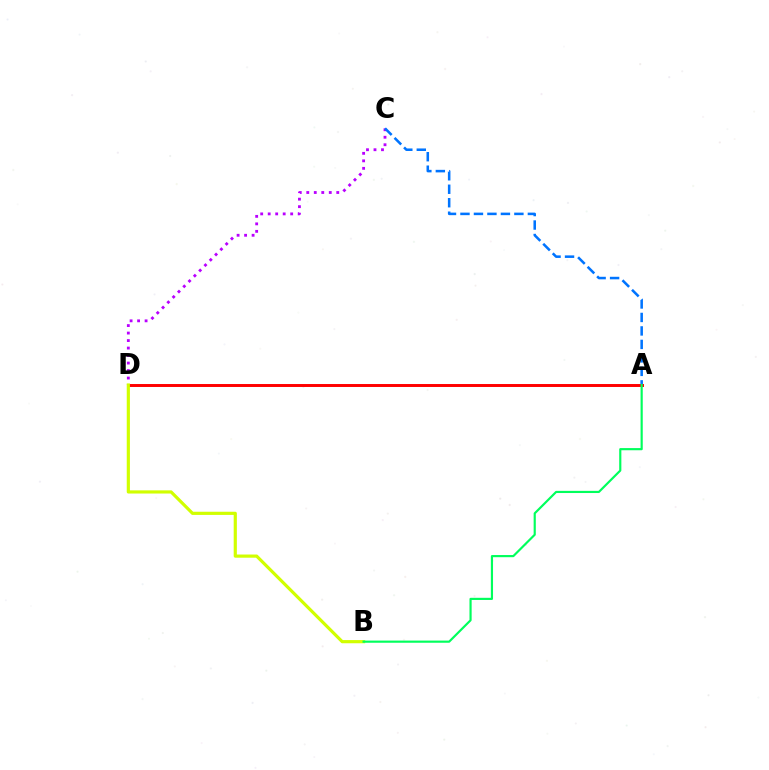{('C', 'D'): [{'color': '#b900ff', 'line_style': 'dotted', 'thickness': 2.04}], ('A', 'C'): [{'color': '#0074ff', 'line_style': 'dashed', 'thickness': 1.83}], ('A', 'D'): [{'color': '#ff0000', 'line_style': 'solid', 'thickness': 2.13}], ('B', 'D'): [{'color': '#d1ff00', 'line_style': 'solid', 'thickness': 2.29}], ('A', 'B'): [{'color': '#00ff5c', 'line_style': 'solid', 'thickness': 1.56}]}